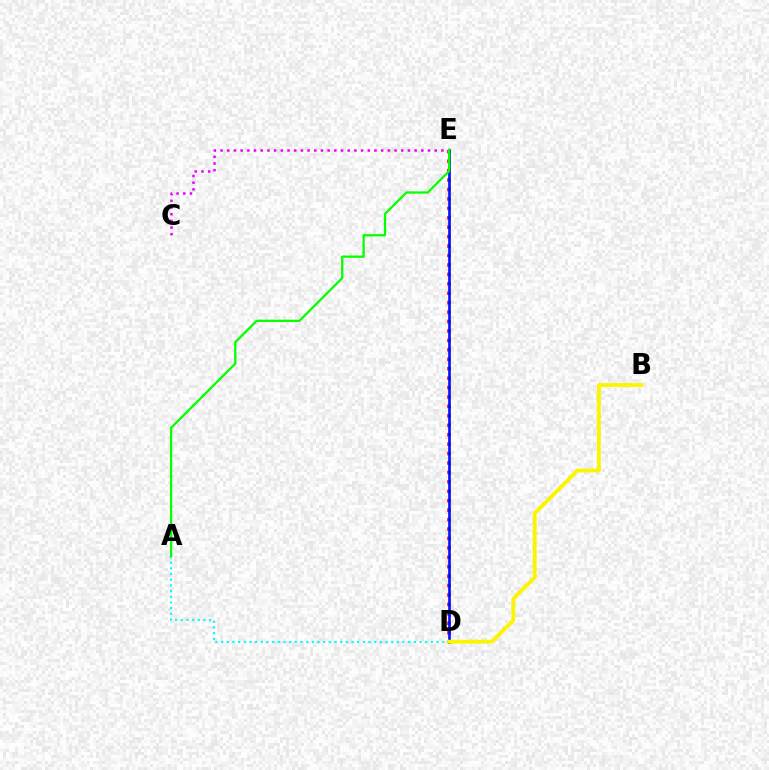{('C', 'E'): [{'color': '#ee00ff', 'line_style': 'dotted', 'thickness': 1.82}], ('D', 'E'): [{'color': '#ff0000', 'line_style': 'dotted', 'thickness': 2.56}, {'color': '#0010ff', 'line_style': 'solid', 'thickness': 1.89}], ('A', 'D'): [{'color': '#00fff6', 'line_style': 'dotted', 'thickness': 1.54}], ('B', 'D'): [{'color': '#fcf500', 'line_style': 'solid', 'thickness': 2.76}], ('A', 'E'): [{'color': '#08ff00', 'line_style': 'solid', 'thickness': 1.64}]}